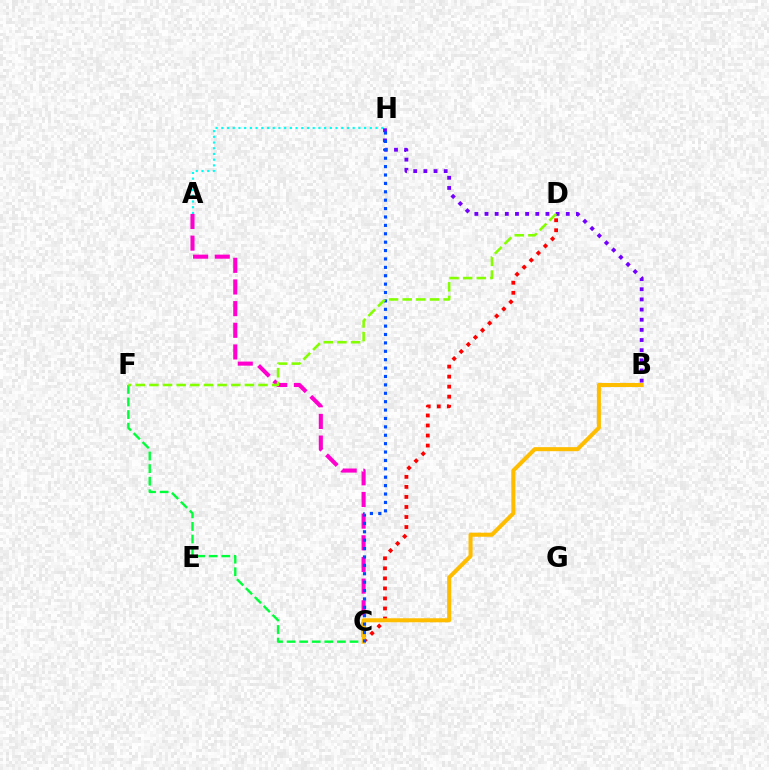{('A', 'H'): [{'color': '#00fff6', 'line_style': 'dotted', 'thickness': 1.55}], ('B', 'H'): [{'color': '#7200ff', 'line_style': 'dotted', 'thickness': 2.76}], ('C', 'F'): [{'color': '#00ff39', 'line_style': 'dashed', 'thickness': 1.71}], ('C', 'D'): [{'color': '#ff0000', 'line_style': 'dotted', 'thickness': 2.73}], ('A', 'C'): [{'color': '#ff00cf', 'line_style': 'dashed', 'thickness': 2.94}], ('B', 'C'): [{'color': '#ffbd00', 'line_style': 'solid', 'thickness': 2.91}], ('C', 'H'): [{'color': '#004bff', 'line_style': 'dotted', 'thickness': 2.28}], ('D', 'F'): [{'color': '#84ff00', 'line_style': 'dashed', 'thickness': 1.85}]}